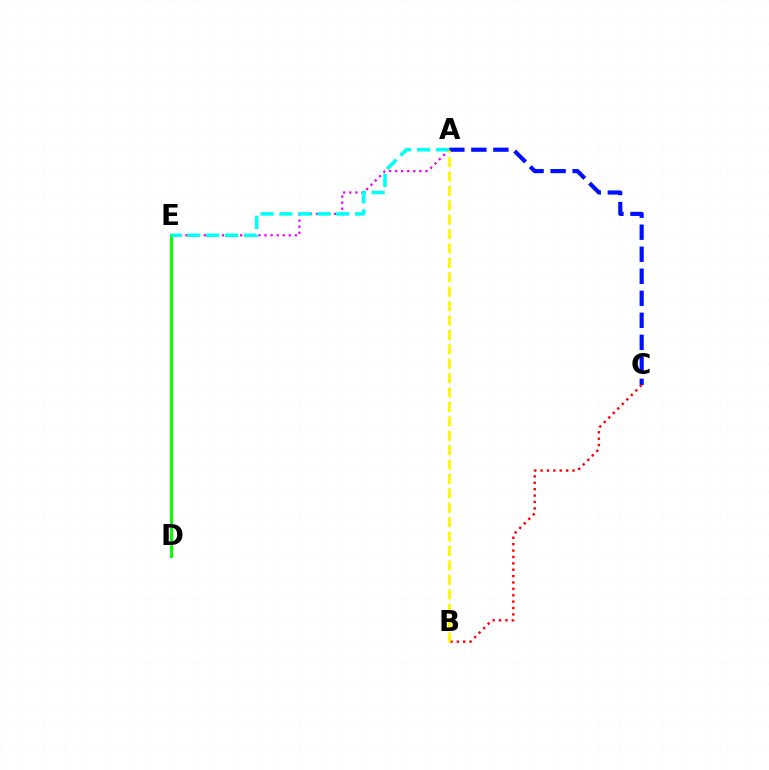{('A', 'C'): [{'color': '#0010ff', 'line_style': 'dashed', 'thickness': 2.99}], ('D', 'E'): [{'color': '#08ff00', 'line_style': 'solid', 'thickness': 2.16}], ('A', 'E'): [{'color': '#ee00ff', 'line_style': 'dotted', 'thickness': 1.65}, {'color': '#00fff6', 'line_style': 'dashed', 'thickness': 2.57}], ('B', 'C'): [{'color': '#ff0000', 'line_style': 'dotted', 'thickness': 1.73}], ('A', 'B'): [{'color': '#fcf500', 'line_style': 'dashed', 'thickness': 1.96}]}